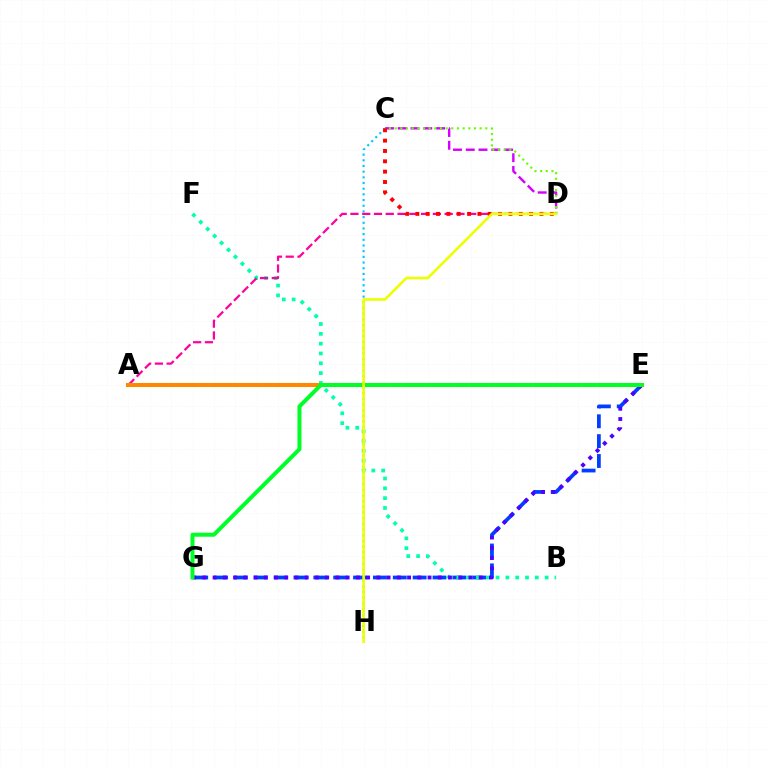{('C', 'D'): [{'color': '#d600ff', 'line_style': 'dashed', 'thickness': 1.74}, {'color': '#66ff00', 'line_style': 'dotted', 'thickness': 1.54}, {'color': '#ff0000', 'line_style': 'dotted', 'thickness': 2.81}], ('E', 'G'): [{'color': '#003fff', 'line_style': 'dashed', 'thickness': 2.7}, {'color': '#4f00ff', 'line_style': 'dotted', 'thickness': 2.78}, {'color': '#00ff27', 'line_style': 'solid', 'thickness': 2.88}], ('B', 'F'): [{'color': '#00ffaf', 'line_style': 'dotted', 'thickness': 2.67}], ('A', 'D'): [{'color': '#ff00a0', 'line_style': 'dashed', 'thickness': 1.6}], ('C', 'H'): [{'color': '#00c7ff', 'line_style': 'dotted', 'thickness': 1.54}], ('A', 'E'): [{'color': '#ff8800', 'line_style': 'solid', 'thickness': 2.91}], ('D', 'H'): [{'color': '#eeff00', 'line_style': 'solid', 'thickness': 1.88}]}